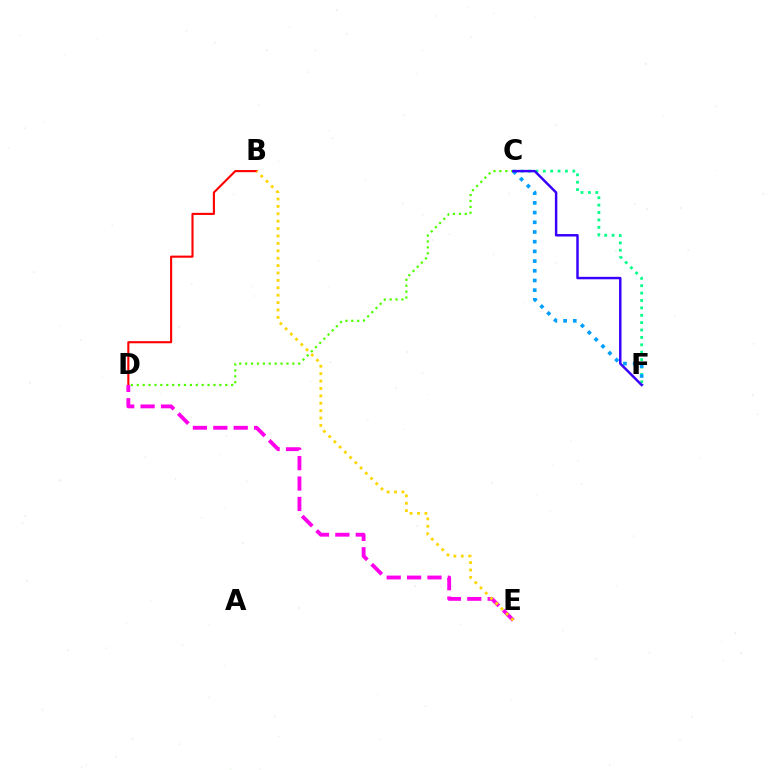{('B', 'D'): [{'color': '#ff0000', 'line_style': 'solid', 'thickness': 1.52}], ('C', 'D'): [{'color': '#4fff00', 'line_style': 'dotted', 'thickness': 1.6}], ('C', 'F'): [{'color': '#00ff86', 'line_style': 'dotted', 'thickness': 2.01}, {'color': '#009eff', 'line_style': 'dotted', 'thickness': 2.64}, {'color': '#3700ff', 'line_style': 'solid', 'thickness': 1.77}], ('D', 'E'): [{'color': '#ff00ed', 'line_style': 'dashed', 'thickness': 2.77}], ('B', 'E'): [{'color': '#ffd500', 'line_style': 'dotted', 'thickness': 2.01}]}